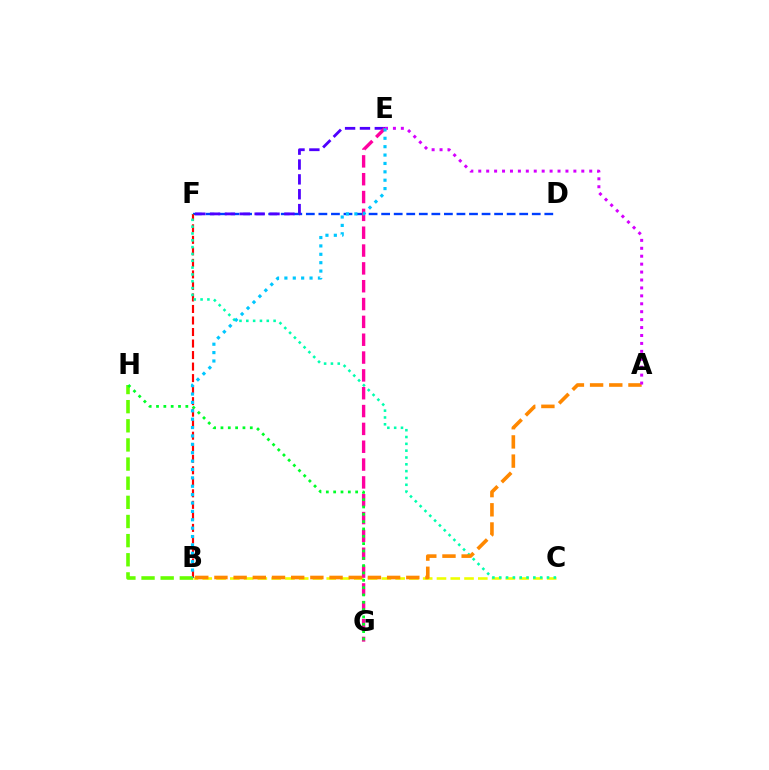{('B', 'C'): [{'color': '#eeff00', 'line_style': 'dashed', 'thickness': 1.87}], ('D', 'F'): [{'color': '#003fff', 'line_style': 'dashed', 'thickness': 1.7}], ('B', 'F'): [{'color': '#ff0000', 'line_style': 'dashed', 'thickness': 1.57}], ('E', 'F'): [{'color': '#4f00ff', 'line_style': 'dashed', 'thickness': 2.02}], ('C', 'F'): [{'color': '#00ffaf', 'line_style': 'dotted', 'thickness': 1.85}], ('B', 'H'): [{'color': '#66ff00', 'line_style': 'dashed', 'thickness': 2.6}], ('E', 'G'): [{'color': '#ff00a0', 'line_style': 'dashed', 'thickness': 2.42}], ('G', 'H'): [{'color': '#00ff27', 'line_style': 'dotted', 'thickness': 1.99}], ('A', 'B'): [{'color': '#ff8800', 'line_style': 'dashed', 'thickness': 2.61}], ('A', 'E'): [{'color': '#d600ff', 'line_style': 'dotted', 'thickness': 2.15}], ('B', 'E'): [{'color': '#00c7ff', 'line_style': 'dotted', 'thickness': 2.28}]}